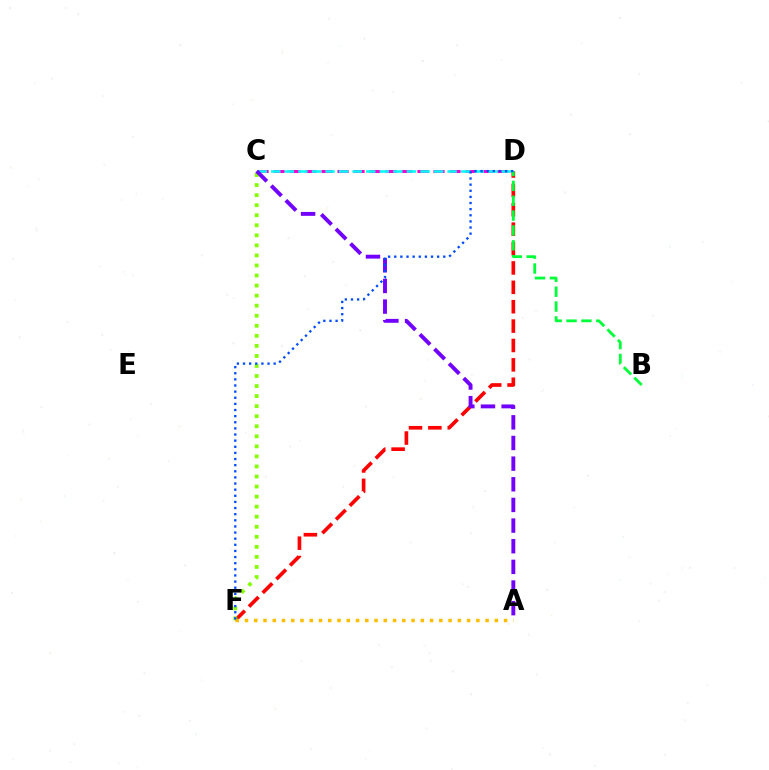{('D', 'F'): [{'color': '#ff0000', 'line_style': 'dashed', 'thickness': 2.63}, {'color': '#004bff', 'line_style': 'dotted', 'thickness': 1.66}], ('C', 'D'): [{'color': '#ff00cf', 'line_style': 'dashed', 'thickness': 2.17}, {'color': '#00fff6', 'line_style': 'dashed', 'thickness': 1.84}], ('C', 'F'): [{'color': '#84ff00', 'line_style': 'dotted', 'thickness': 2.73}], ('A', 'C'): [{'color': '#7200ff', 'line_style': 'dashed', 'thickness': 2.81}], ('B', 'D'): [{'color': '#00ff39', 'line_style': 'dashed', 'thickness': 2.02}], ('A', 'F'): [{'color': '#ffbd00', 'line_style': 'dotted', 'thickness': 2.51}]}